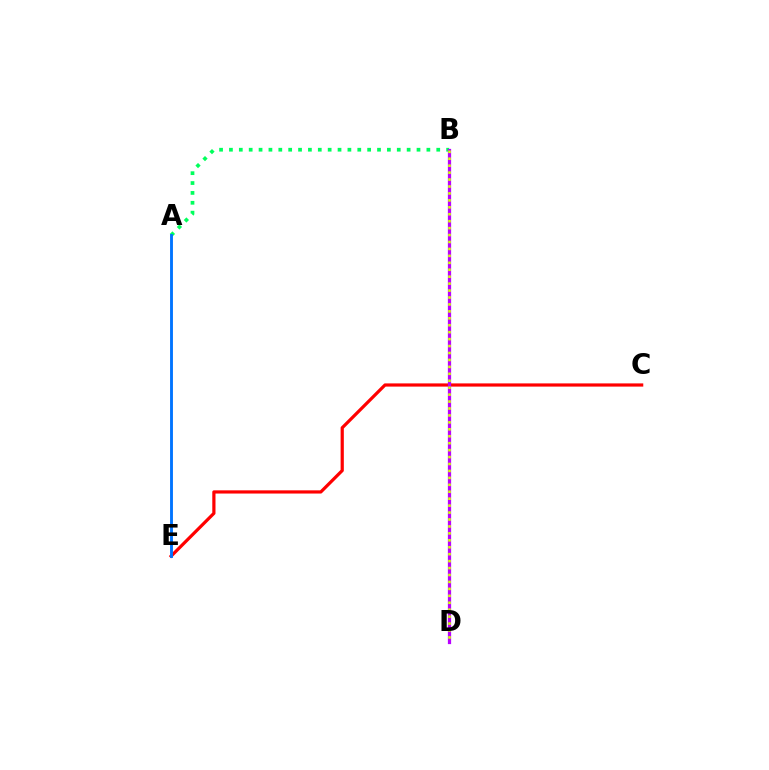{('C', 'E'): [{'color': '#ff0000', 'line_style': 'solid', 'thickness': 2.31}], ('A', 'B'): [{'color': '#00ff5c', 'line_style': 'dotted', 'thickness': 2.68}], ('A', 'E'): [{'color': '#0074ff', 'line_style': 'solid', 'thickness': 2.07}], ('B', 'D'): [{'color': '#b900ff', 'line_style': 'solid', 'thickness': 2.33}, {'color': '#d1ff00', 'line_style': 'dotted', 'thickness': 1.88}]}